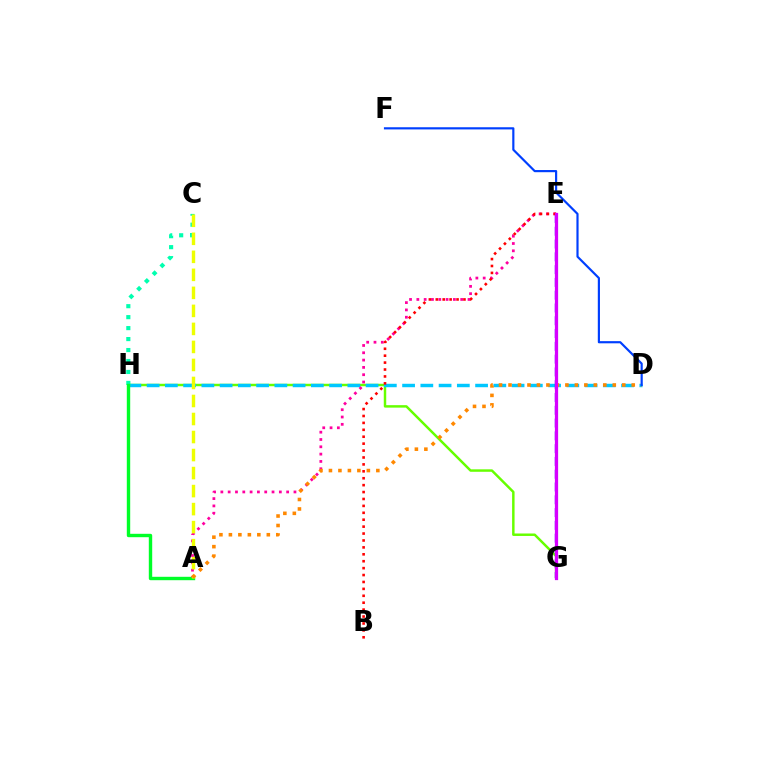{('G', 'H'): [{'color': '#66ff00', 'line_style': 'solid', 'thickness': 1.77}], ('D', 'H'): [{'color': '#00c7ff', 'line_style': 'dashed', 'thickness': 2.48}], ('C', 'H'): [{'color': '#00ffaf', 'line_style': 'dotted', 'thickness': 2.98}], ('A', 'H'): [{'color': '#00ff27', 'line_style': 'solid', 'thickness': 2.45}], ('A', 'E'): [{'color': '#ff00a0', 'line_style': 'dotted', 'thickness': 1.99}], ('A', 'C'): [{'color': '#eeff00', 'line_style': 'dashed', 'thickness': 2.45}], ('A', 'D'): [{'color': '#ff8800', 'line_style': 'dotted', 'thickness': 2.58}], ('E', 'G'): [{'color': '#4f00ff', 'line_style': 'dashed', 'thickness': 1.74}, {'color': '#d600ff', 'line_style': 'solid', 'thickness': 2.33}], ('B', 'E'): [{'color': '#ff0000', 'line_style': 'dotted', 'thickness': 1.88}], ('D', 'F'): [{'color': '#003fff', 'line_style': 'solid', 'thickness': 1.56}]}